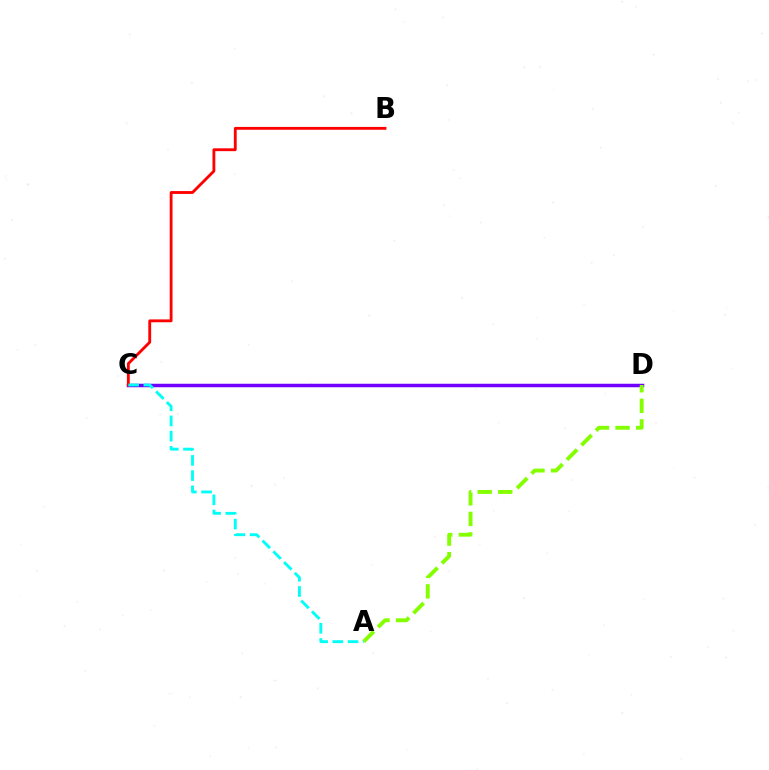{('C', 'D'): [{'color': '#7200ff', 'line_style': 'solid', 'thickness': 2.51}], ('A', 'D'): [{'color': '#84ff00', 'line_style': 'dashed', 'thickness': 2.79}], ('B', 'C'): [{'color': '#ff0000', 'line_style': 'solid', 'thickness': 2.05}], ('A', 'C'): [{'color': '#00fff6', 'line_style': 'dashed', 'thickness': 2.07}]}